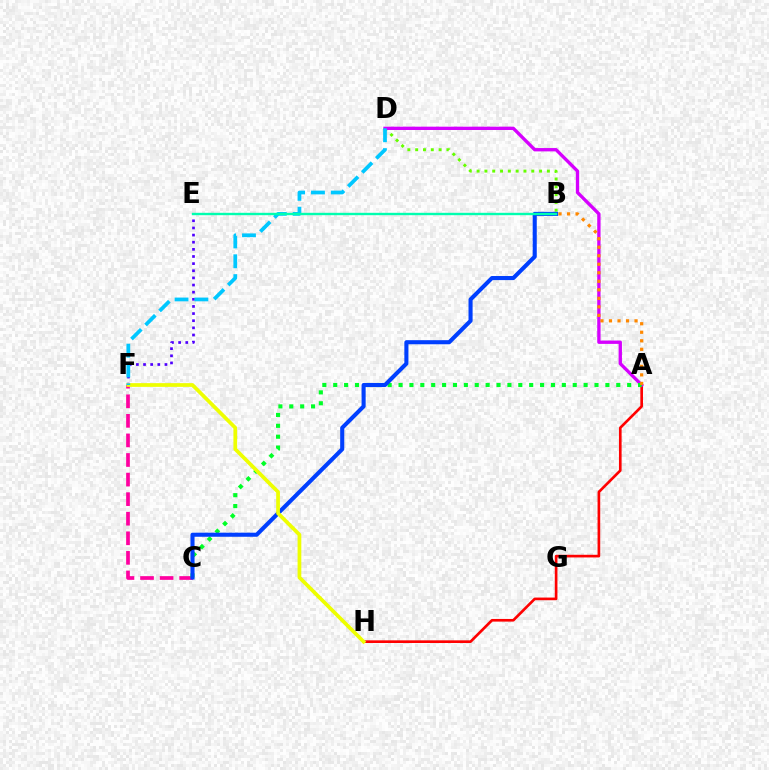{('C', 'F'): [{'color': '#ff00a0', 'line_style': 'dashed', 'thickness': 2.66}], ('B', 'D'): [{'color': '#66ff00', 'line_style': 'dotted', 'thickness': 2.12}], ('A', 'H'): [{'color': '#ff0000', 'line_style': 'solid', 'thickness': 1.91}], ('A', 'D'): [{'color': '#d600ff', 'line_style': 'solid', 'thickness': 2.4}], ('A', 'C'): [{'color': '#00ff27', 'line_style': 'dotted', 'thickness': 2.96}], ('B', 'C'): [{'color': '#003fff', 'line_style': 'solid', 'thickness': 2.94}], ('E', 'F'): [{'color': '#4f00ff', 'line_style': 'dotted', 'thickness': 1.94}], ('F', 'H'): [{'color': '#eeff00', 'line_style': 'solid', 'thickness': 2.68}], ('D', 'F'): [{'color': '#00c7ff', 'line_style': 'dashed', 'thickness': 2.7}], ('B', 'E'): [{'color': '#00ffaf', 'line_style': 'solid', 'thickness': 1.71}], ('A', 'B'): [{'color': '#ff8800', 'line_style': 'dotted', 'thickness': 2.32}]}